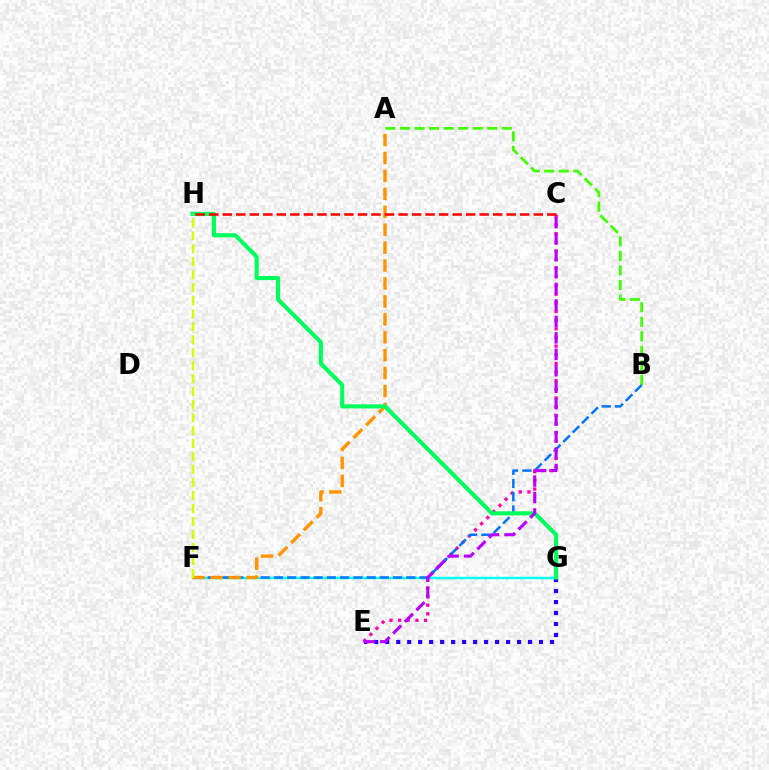{('F', 'G'): [{'color': '#00fff6', 'line_style': 'solid', 'thickness': 1.75}], ('C', 'E'): [{'color': '#ff00ac', 'line_style': 'dotted', 'thickness': 2.35}, {'color': '#b900ff', 'line_style': 'dashed', 'thickness': 2.24}], ('E', 'G'): [{'color': '#2500ff', 'line_style': 'dotted', 'thickness': 2.98}], ('A', 'B'): [{'color': '#3dff00', 'line_style': 'dashed', 'thickness': 1.97}], ('B', 'F'): [{'color': '#0074ff', 'line_style': 'dashed', 'thickness': 1.8}], ('A', 'F'): [{'color': '#ff9400', 'line_style': 'dashed', 'thickness': 2.43}], ('G', 'H'): [{'color': '#00ff5c', 'line_style': 'solid', 'thickness': 2.95}], ('C', 'H'): [{'color': '#ff0000', 'line_style': 'dashed', 'thickness': 1.84}], ('F', 'H'): [{'color': '#d1ff00', 'line_style': 'dashed', 'thickness': 1.76}]}